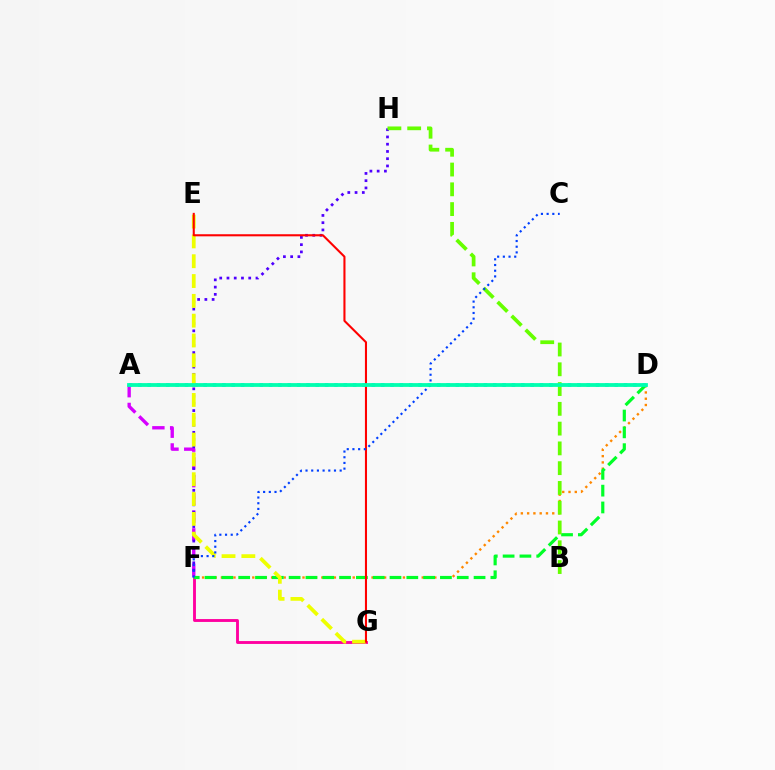{('A', 'F'): [{'color': '#d600ff', 'line_style': 'dashed', 'thickness': 2.41}], ('D', 'F'): [{'color': '#ff8800', 'line_style': 'dotted', 'thickness': 1.71}, {'color': '#00ff27', 'line_style': 'dashed', 'thickness': 2.28}], ('F', 'H'): [{'color': '#4f00ff', 'line_style': 'dotted', 'thickness': 1.97}], ('F', 'G'): [{'color': '#ff00a0', 'line_style': 'solid', 'thickness': 2.07}], ('A', 'D'): [{'color': '#00c7ff', 'line_style': 'dotted', 'thickness': 2.54}, {'color': '#00ffaf', 'line_style': 'solid', 'thickness': 2.73}], ('B', 'H'): [{'color': '#66ff00', 'line_style': 'dashed', 'thickness': 2.69}], ('E', 'G'): [{'color': '#eeff00', 'line_style': 'dashed', 'thickness': 2.69}, {'color': '#ff0000', 'line_style': 'solid', 'thickness': 1.5}], ('C', 'F'): [{'color': '#003fff', 'line_style': 'dotted', 'thickness': 1.55}]}